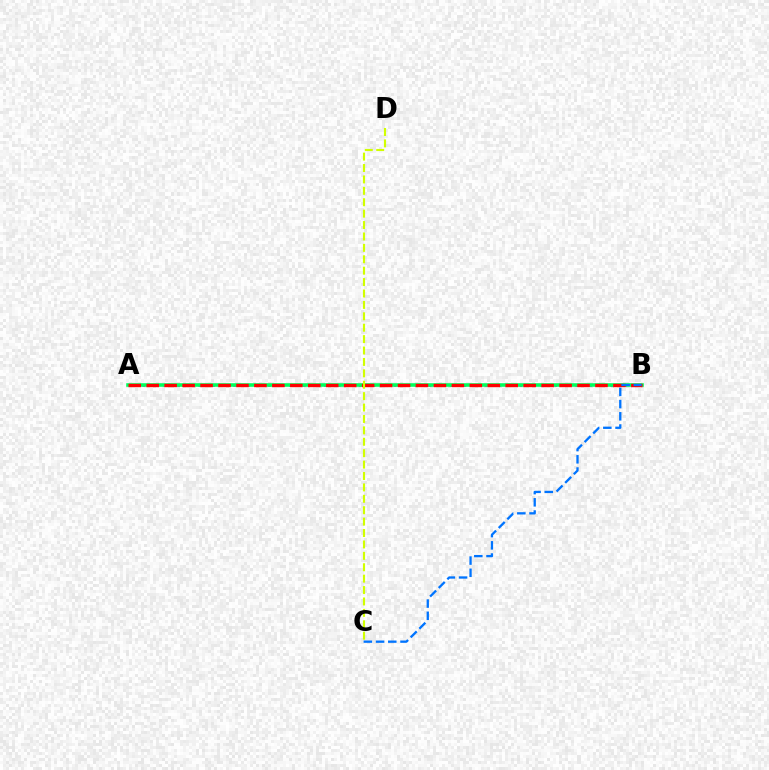{('A', 'B'): [{'color': '#b900ff', 'line_style': 'dotted', 'thickness': 1.9}, {'color': '#00ff5c', 'line_style': 'solid', 'thickness': 2.57}, {'color': '#ff0000', 'line_style': 'dashed', 'thickness': 2.44}], ('B', 'C'): [{'color': '#0074ff', 'line_style': 'dashed', 'thickness': 1.66}], ('C', 'D'): [{'color': '#d1ff00', 'line_style': 'dashed', 'thickness': 1.55}]}